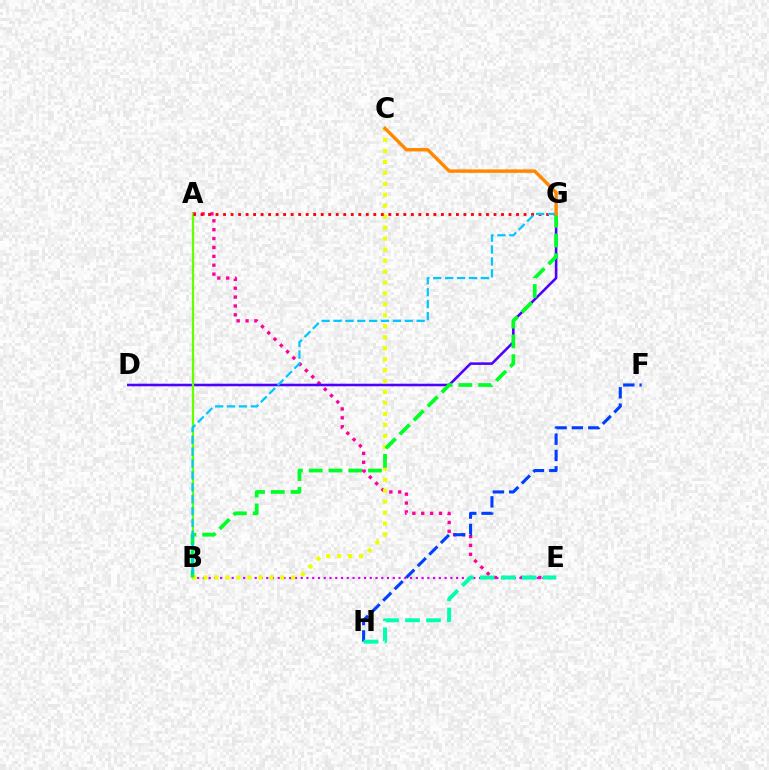{('A', 'E'): [{'color': '#ff00a0', 'line_style': 'dotted', 'thickness': 2.41}], ('B', 'E'): [{'color': '#d600ff', 'line_style': 'dotted', 'thickness': 1.56}], ('D', 'G'): [{'color': '#4f00ff', 'line_style': 'solid', 'thickness': 1.85}], ('F', 'H'): [{'color': '#003fff', 'line_style': 'dashed', 'thickness': 2.22}], ('E', 'H'): [{'color': '#00ffaf', 'line_style': 'dashed', 'thickness': 2.85}], ('A', 'B'): [{'color': '#66ff00', 'line_style': 'solid', 'thickness': 1.65}], ('B', 'C'): [{'color': '#eeff00', 'line_style': 'dotted', 'thickness': 2.98}], ('A', 'G'): [{'color': '#ff0000', 'line_style': 'dotted', 'thickness': 2.04}], ('B', 'G'): [{'color': '#00ff27', 'line_style': 'dashed', 'thickness': 2.68}, {'color': '#00c7ff', 'line_style': 'dashed', 'thickness': 1.61}], ('C', 'G'): [{'color': '#ff8800', 'line_style': 'solid', 'thickness': 2.45}]}